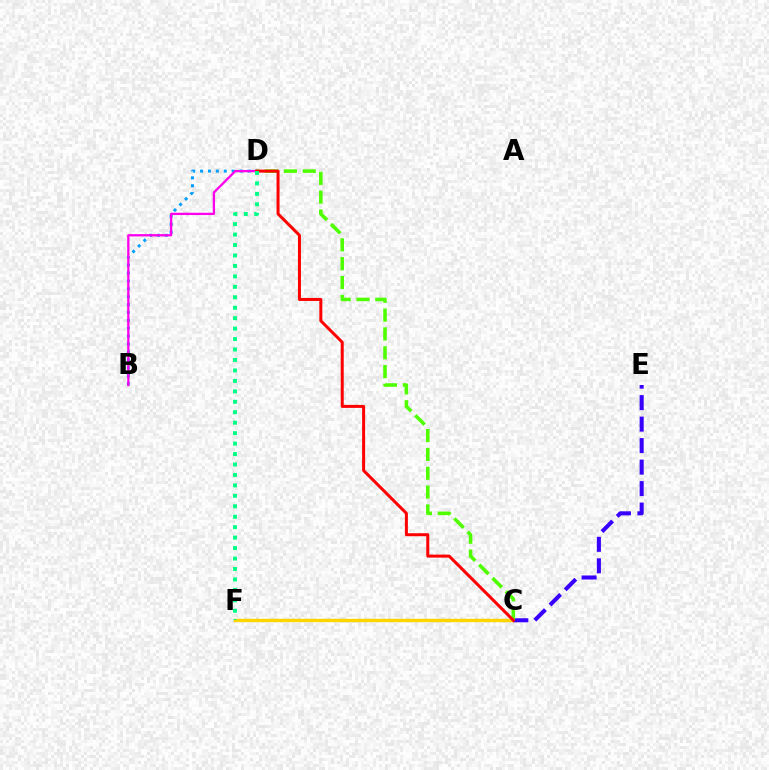{('C', 'F'): [{'color': '#ffd500', 'line_style': 'solid', 'thickness': 2.47}], ('C', 'E'): [{'color': '#3700ff', 'line_style': 'dashed', 'thickness': 2.92}], ('B', 'D'): [{'color': '#009eff', 'line_style': 'dotted', 'thickness': 2.15}, {'color': '#ff00ed', 'line_style': 'solid', 'thickness': 1.66}], ('C', 'D'): [{'color': '#4fff00', 'line_style': 'dashed', 'thickness': 2.56}, {'color': '#ff0000', 'line_style': 'solid', 'thickness': 2.17}], ('D', 'F'): [{'color': '#00ff86', 'line_style': 'dotted', 'thickness': 2.84}]}